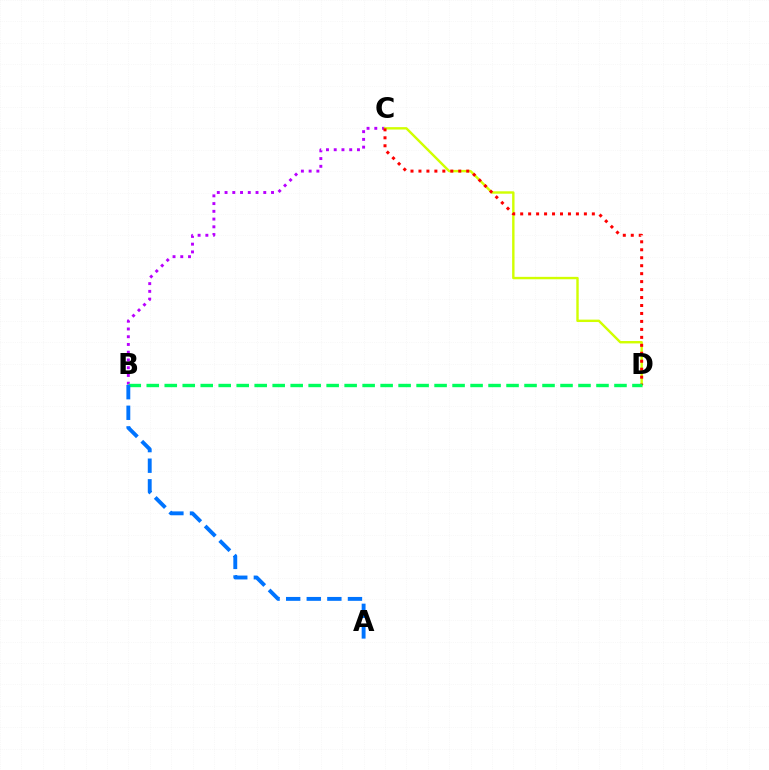{('B', 'C'): [{'color': '#b900ff', 'line_style': 'dotted', 'thickness': 2.1}], ('C', 'D'): [{'color': '#d1ff00', 'line_style': 'solid', 'thickness': 1.73}, {'color': '#ff0000', 'line_style': 'dotted', 'thickness': 2.16}], ('B', 'D'): [{'color': '#00ff5c', 'line_style': 'dashed', 'thickness': 2.44}], ('A', 'B'): [{'color': '#0074ff', 'line_style': 'dashed', 'thickness': 2.8}]}